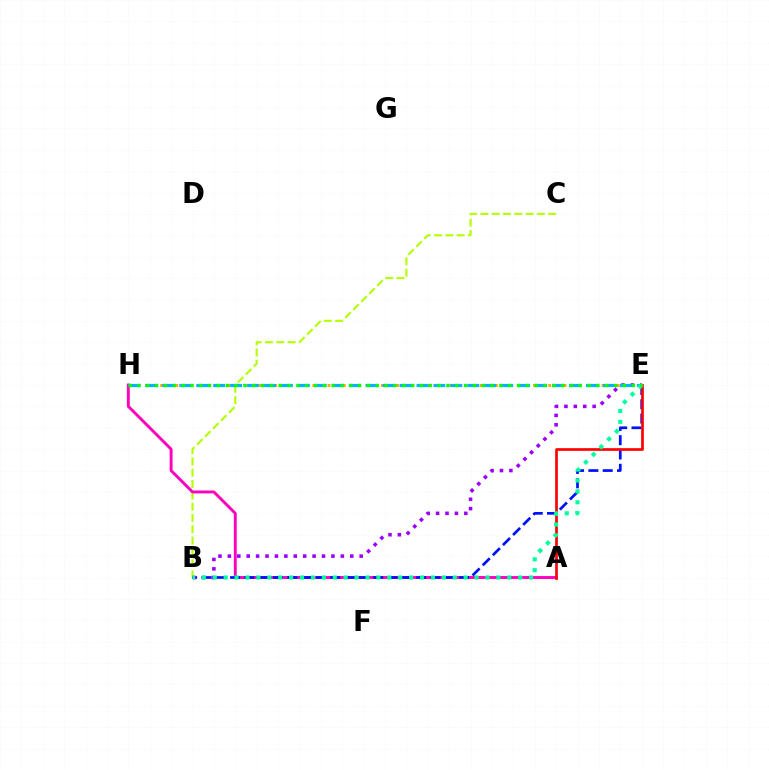{('B', 'C'): [{'color': '#b3ff00', 'line_style': 'dashed', 'thickness': 1.53}], ('A', 'H'): [{'color': '#ff00bd', 'line_style': 'solid', 'thickness': 2.09}], ('B', 'E'): [{'color': '#0010ff', 'line_style': 'dashed', 'thickness': 1.94}, {'color': '#9b00ff', 'line_style': 'dotted', 'thickness': 2.56}, {'color': '#00ff9d', 'line_style': 'dotted', 'thickness': 2.96}], ('A', 'E'): [{'color': '#ff0000', 'line_style': 'solid', 'thickness': 1.92}], ('E', 'H'): [{'color': '#ffa500', 'line_style': 'dotted', 'thickness': 2.07}, {'color': '#00b5ff', 'line_style': 'dashed', 'thickness': 2.3}, {'color': '#08ff00', 'line_style': 'dotted', 'thickness': 2.4}]}